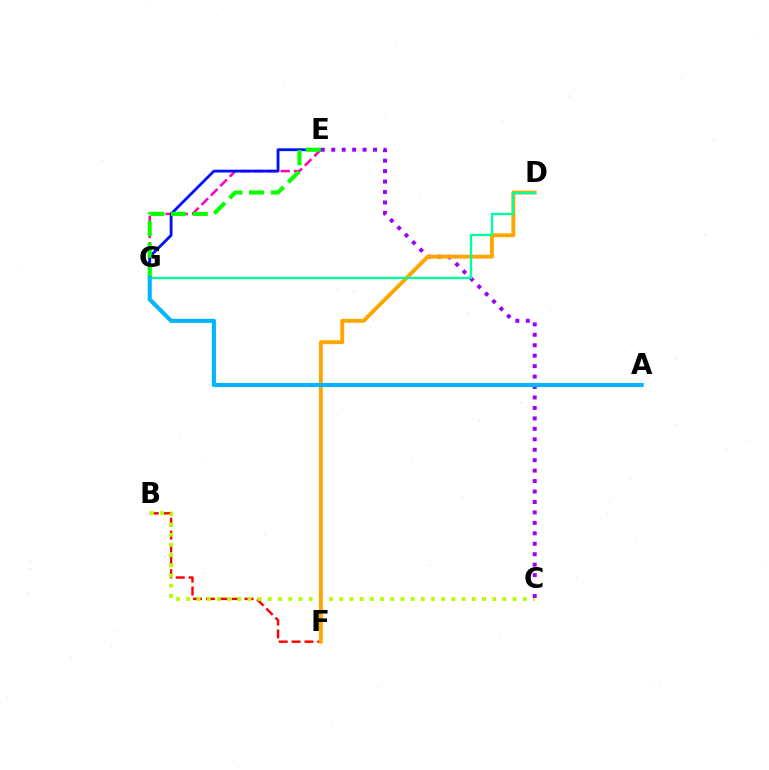{('B', 'F'): [{'color': '#ff0000', 'line_style': 'dashed', 'thickness': 1.75}], ('B', 'C'): [{'color': '#b3ff00', 'line_style': 'dotted', 'thickness': 2.77}], ('E', 'G'): [{'color': '#ff00bd', 'line_style': 'dashed', 'thickness': 1.81}, {'color': '#0010ff', 'line_style': 'solid', 'thickness': 2.03}, {'color': '#08ff00', 'line_style': 'dashed', 'thickness': 2.95}], ('C', 'E'): [{'color': '#9b00ff', 'line_style': 'dotted', 'thickness': 2.84}], ('D', 'F'): [{'color': '#ffa500', 'line_style': 'solid', 'thickness': 2.79}], ('D', 'G'): [{'color': '#00ff9d', 'line_style': 'solid', 'thickness': 1.67}], ('A', 'G'): [{'color': '#00b5ff', 'line_style': 'solid', 'thickness': 2.95}]}